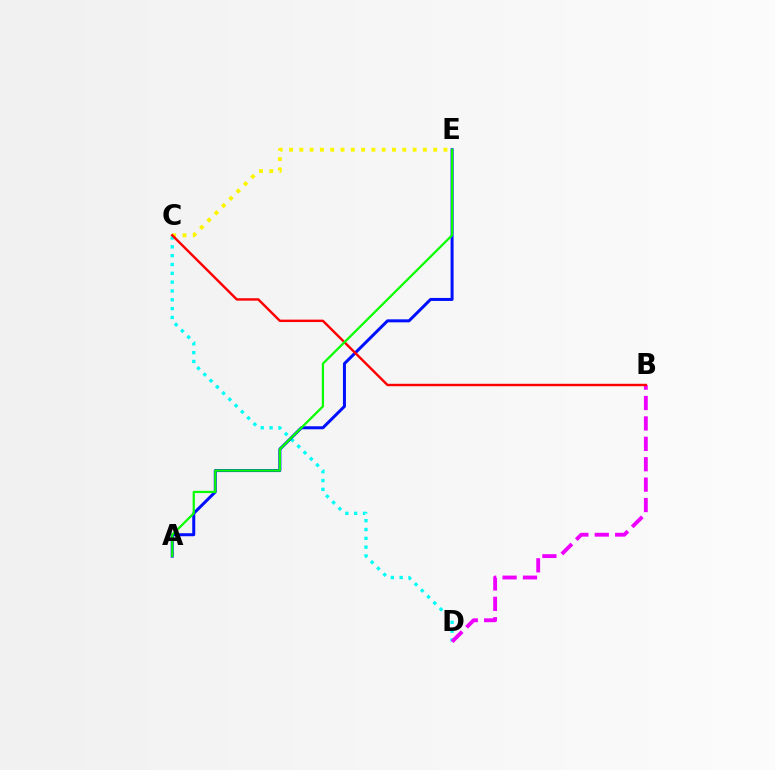{('C', 'E'): [{'color': '#fcf500', 'line_style': 'dotted', 'thickness': 2.8}], ('C', 'D'): [{'color': '#00fff6', 'line_style': 'dotted', 'thickness': 2.4}], ('A', 'E'): [{'color': '#0010ff', 'line_style': 'solid', 'thickness': 2.16}, {'color': '#08ff00', 'line_style': 'solid', 'thickness': 1.61}], ('B', 'D'): [{'color': '#ee00ff', 'line_style': 'dashed', 'thickness': 2.77}], ('B', 'C'): [{'color': '#ff0000', 'line_style': 'solid', 'thickness': 1.74}]}